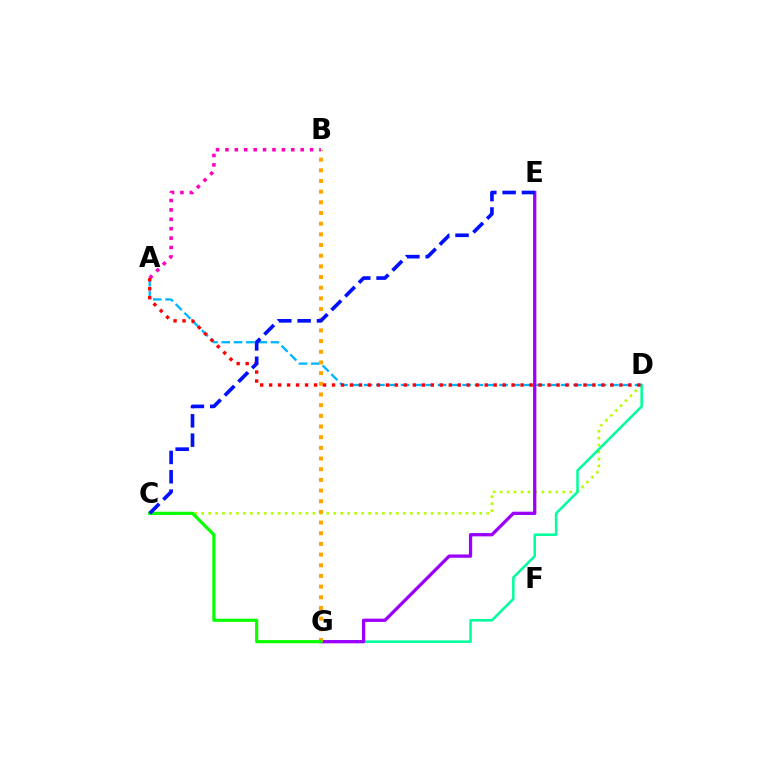{('C', 'D'): [{'color': '#b3ff00', 'line_style': 'dotted', 'thickness': 1.89}], ('D', 'G'): [{'color': '#00ff9d', 'line_style': 'solid', 'thickness': 1.82}], ('E', 'G'): [{'color': '#9b00ff', 'line_style': 'solid', 'thickness': 2.37}], ('A', 'D'): [{'color': '#00b5ff', 'line_style': 'dashed', 'thickness': 1.67}, {'color': '#ff0000', 'line_style': 'dotted', 'thickness': 2.44}], ('B', 'G'): [{'color': '#ffa500', 'line_style': 'dotted', 'thickness': 2.9}], ('A', 'B'): [{'color': '#ff00bd', 'line_style': 'dotted', 'thickness': 2.56}], ('C', 'G'): [{'color': '#08ff00', 'line_style': 'solid', 'thickness': 2.28}], ('C', 'E'): [{'color': '#0010ff', 'line_style': 'dashed', 'thickness': 2.63}]}